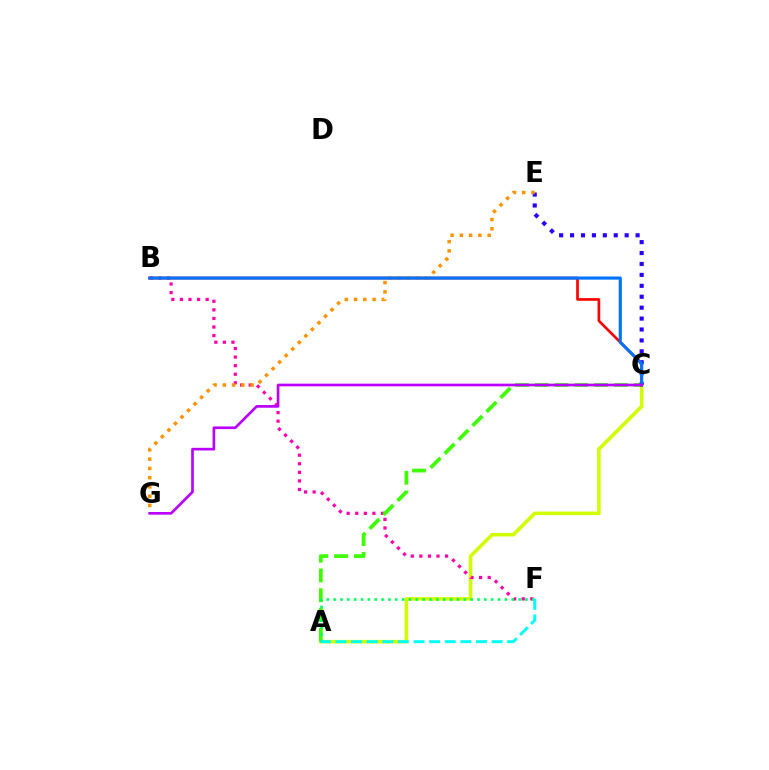{('A', 'C'): [{'color': '#d1ff00', 'line_style': 'solid', 'thickness': 2.57}, {'color': '#3dff00', 'line_style': 'dashed', 'thickness': 2.69}], ('B', 'F'): [{'color': '#ff00ac', 'line_style': 'dotted', 'thickness': 2.33}], ('B', 'C'): [{'color': '#ff0000', 'line_style': 'solid', 'thickness': 1.93}, {'color': '#0074ff', 'line_style': 'solid', 'thickness': 2.25}], ('C', 'E'): [{'color': '#2500ff', 'line_style': 'dotted', 'thickness': 2.97}], ('A', 'F'): [{'color': '#00ff5c', 'line_style': 'dotted', 'thickness': 1.86}, {'color': '#00fff6', 'line_style': 'dashed', 'thickness': 2.12}], ('E', 'G'): [{'color': '#ff9400', 'line_style': 'dotted', 'thickness': 2.52}], ('C', 'G'): [{'color': '#b900ff', 'line_style': 'solid', 'thickness': 1.93}]}